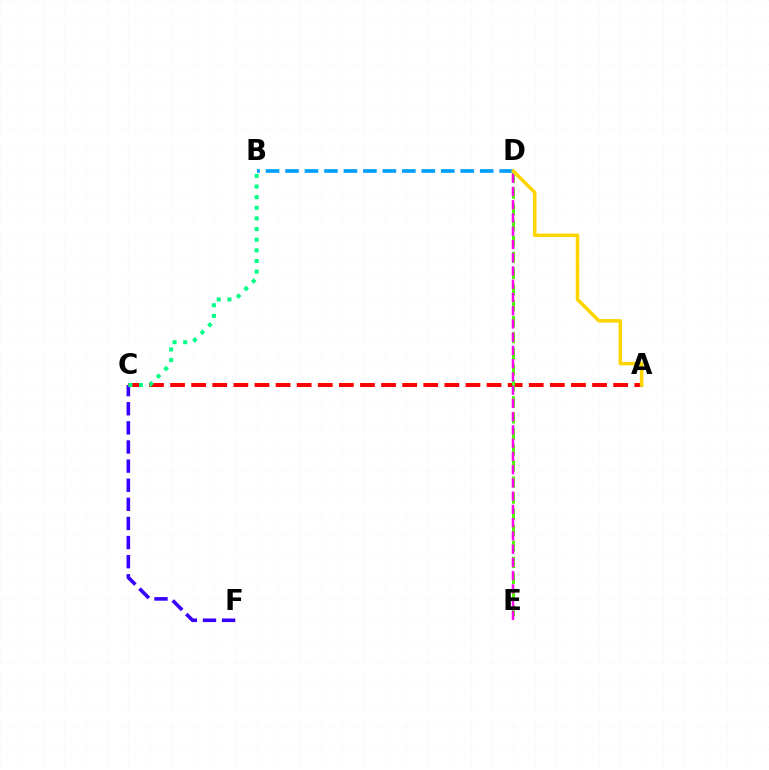{('C', 'F'): [{'color': '#3700ff', 'line_style': 'dashed', 'thickness': 2.6}], ('A', 'C'): [{'color': '#ff0000', 'line_style': 'dashed', 'thickness': 2.87}], ('D', 'E'): [{'color': '#4fff00', 'line_style': 'dashed', 'thickness': 2.18}, {'color': '#ff00ed', 'line_style': 'dashed', 'thickness': 1.8}], ('B', 'D'): [{'color': '#009eff', 'line_style': 'dashed', 'thickness': 2.65}], ('B', 'C'): [{'color': '#00ff86', 'line_style': 'dotted', 'thickness': 2.89}], ('A', 'D'): [{'color': '#ffd500', 'line_style': 'solid', 'thickness': 2.53}]}